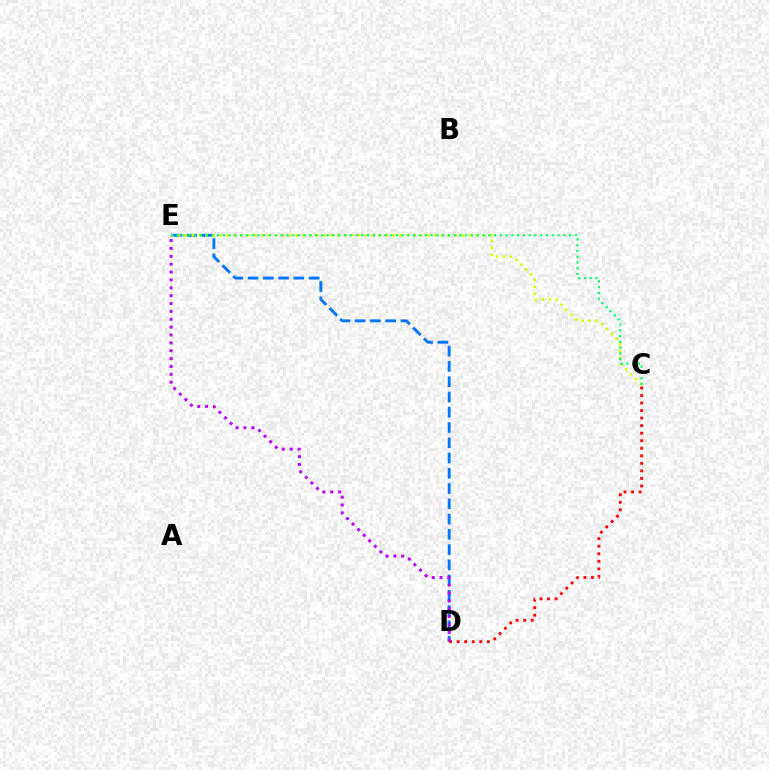{('D', 'E'): [{'color': '#0074ff', 'line_style': 'dashed', 'thickness': 2.07}, {'color': '#b900ff', 'line_style': 'dotted', 'thickness': 2.14}], ('C', 'E'): [{'color': '#d1ff00', 'line_style': 'dotted', 'thickness': 1.88}, {'color': '#00ff5c', 'line_style': 'dotted', 'thickness': 1.57}], ('C', 'D'): [{'color': '#ff0000', 'line_style': 'dotted', 'thickness': 2.05}]}